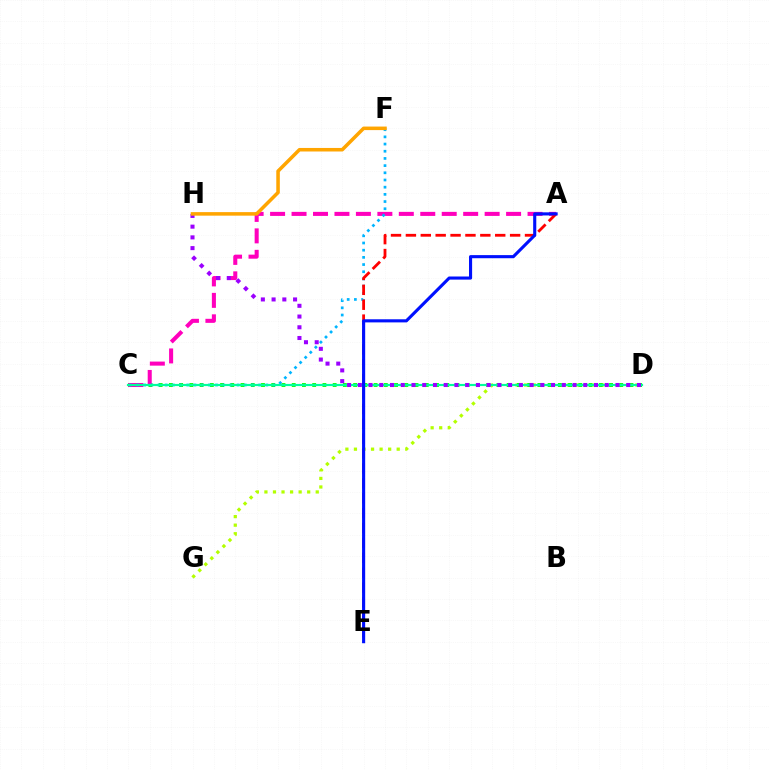{('D', 'G'): [{'color': '#b3ff00', 'line_style': 'dotted', 'thickness': 2.32}], ('C', 'D'): [{'color': '#08ff00', 'line_style': 'dotted', 'thickness': 2.78}, {'color': '#00ff9d', 'line_style': 'solid', 'thickness': 1.56}], ('A', 'C'): [{'color': '#ff00bd', 'line_style': 'dashed', 'thickness': 2.91}], ('C', 'F'): [{'color': '#00b5ff', 'line_style': 'dotted', 'thickness': 1.95}], ('A', 'E'): [{'color': '#ff0000', 'line_style': 'dashed', 'thickness': 2.02}, {'color': '#0010ff', 'line_style': 'solid', 'thickness': 2.24}], ('D', 'H'): [{'color': '#9b00ff', 'line_style': 'dotted', 'thickness': 2.92}], ('F', 'H'): [{'color': '#ffa500', 'line_style': 'solid', 'thickness': 2.55}]}